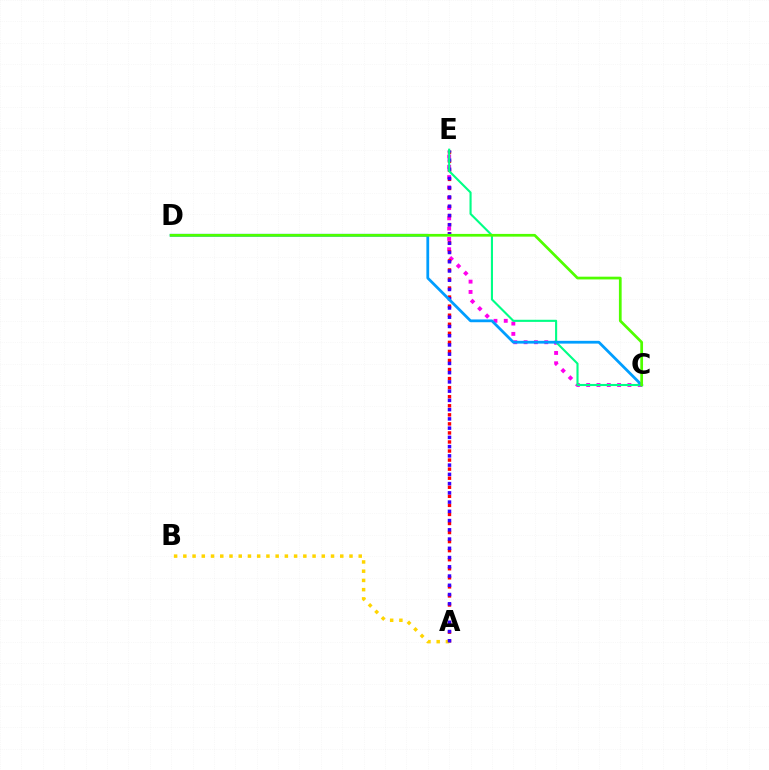{('C', 'E'): [{'color': '#ff00ed', 'line_style': 'dotted', 'thickness': 2.8}, {'color': '#00ff86', 'line_style': 'solid', 'thickness': 1.52}], ('A', 'E'): [{'color': '#ff0000', 'line_style': 'dotted', 'thickness': 2.46}, {'color': '#3700ff', 'line_style': 'dotted', 'thickness': 2.51}], ('A', 'B'): [{'color': '#ffd500', 'line_style': 'dotted', 'thickness': 2.51}], ('C', 'D'): [{'color': '#009eff', 'line_style': 'solid', 'thickness': 2.0}, {'color': '#4fff00', 'line_style': 'solid', 'thickness': 1.97}]}